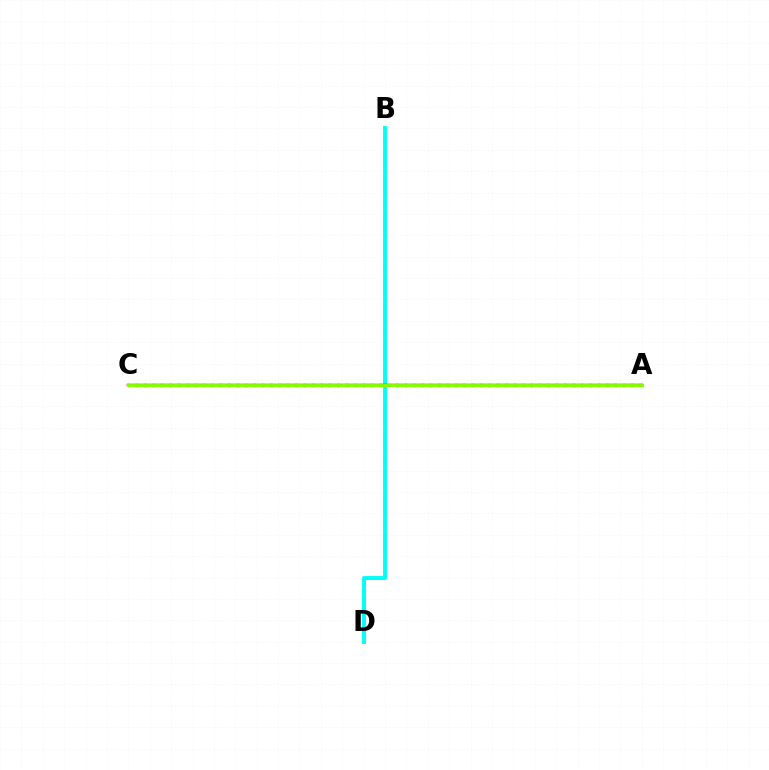{('B', 'D'): [{'color': '#00fff6', 'line_style': 'solid', 'thickness': 2.8}], ('A', 'C'): [{'color': '#ff0000', 'line_style': 'solid', 'thickness': 1.79}, {'color': '#7200ff', 'line_style': 'dotted', 'thickness': 2.28}, {'color': '#84ff00', 'line_style': 'solid', 'thickness': 2.11}]}